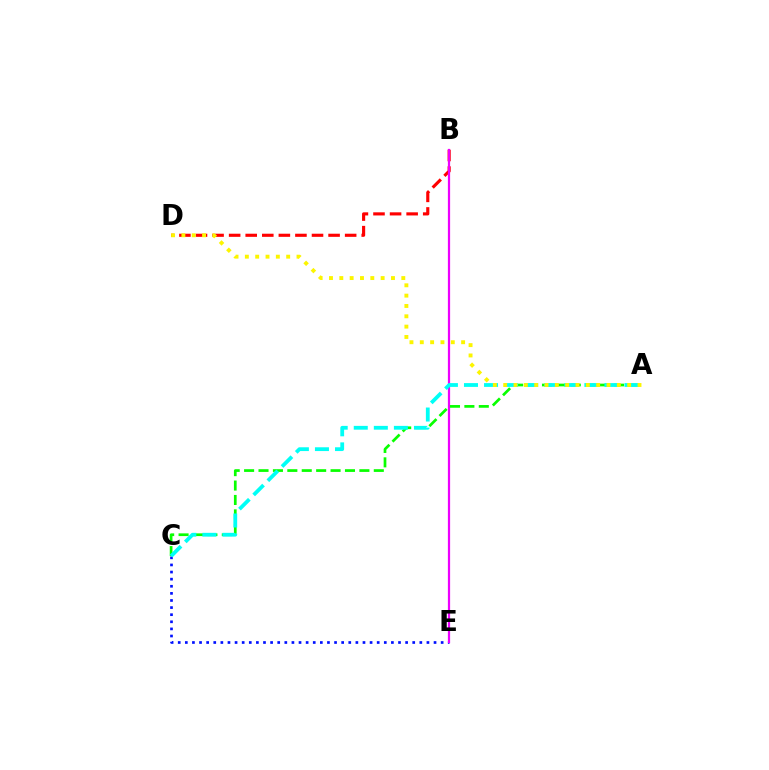{('C', 'E'): [{'color': '#0010ff', 'line_style': 'dotted', 'thickness': 1.93}], ('B', 'D'): [{'color': '#ff0000', 'line_style': 'dashed', 'thickness': 2.25}], ('B', 'E'): [{'color': '#ee00ff', 'line_style': 'solid', 'thickness': 1.61}], ('A', 'C'): [{'color': '#08ff00', 'line_style': 'dashed', 'thickness': 1.96}, {'color': '#00fff6', 'line_style': 'dashed', 'thickness': 2.73}], ('A', 'D'): [{'color': '#fcf500', 'line_style': 'dotted', 'thickness': 2.81}]}